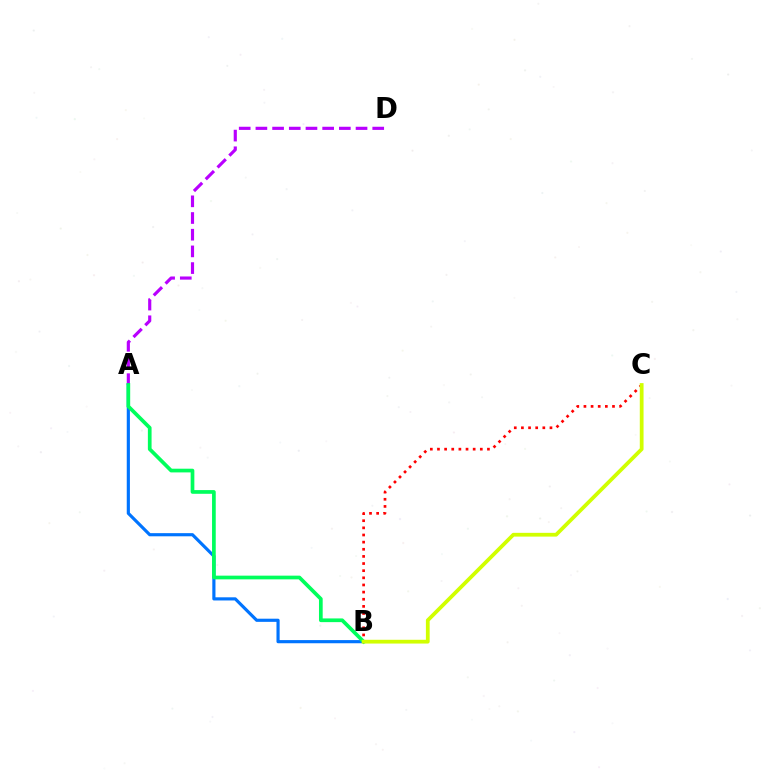{('A', 'D'): [{'color': '#b900ff', 'line_style': 'dashed', 'thickness': 2.27}], ('A', 'B'): [{'color': '#0074ff', 'line_style': 'solid', 'thickness': 2.27}, {'color': '#00ff5c', 'line_style': 'solid', 'thickness': 2.67}], ('B', 'C'): [{'color': '#ff0000', 'line_style': 'dotted', 'thickness': 1.94}, {'color': '#d1ff00', 'line_style': 'solid', 'thickness': 2.71}]}